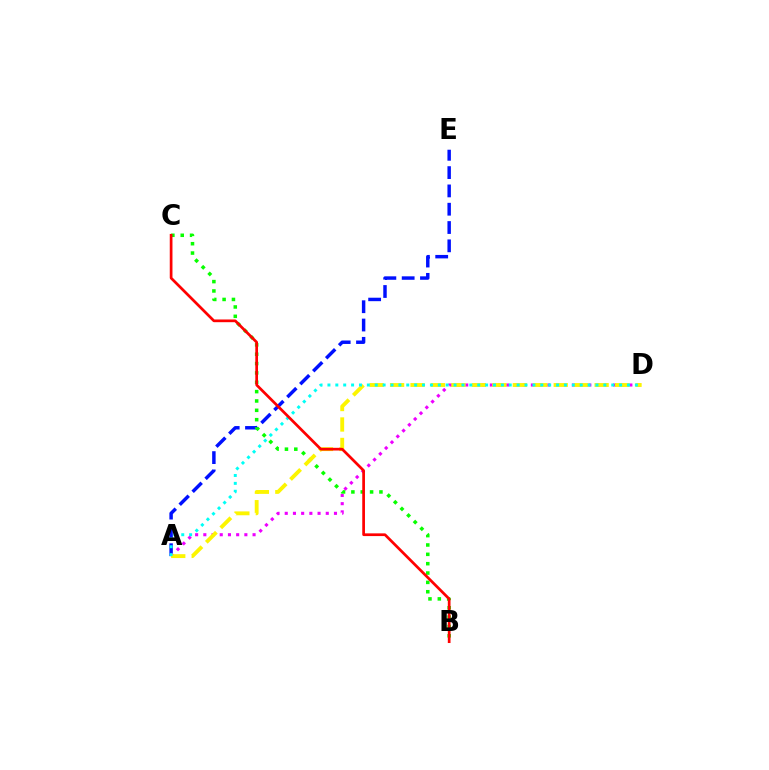{('A', 'E'): [{'color': '#0010ff', 'line_style': 'dashed', 'thickness': 2.49}], ('A', 'D'): [{'color': '#ee00ff', 'line_style': 'dotted', 'thickness': 2.23}, {'color': '#fcf500', 'line_style': 'dashed', 'thickness': 2.78}, {'color': '#00fff6', 'line_style': 'dotted', 'thickness': 2.14}], ('B', 'C'): [{'color': '#08ff00', 'line_style': 'dotted', 'thickness': 2.54}, {'color': '#ff0000', 'line_style': 'solid', 'thickness': 1.96}]}